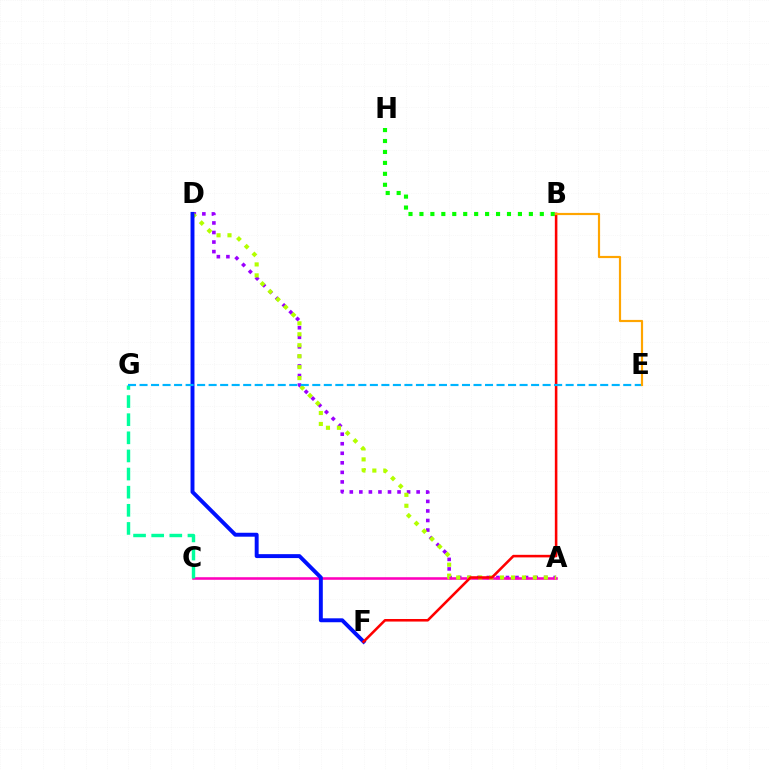{('A', 'D'): [{'color': '#9b00ff', 'line_style': 'dotted', 'thickness': 2.59}, {'color': '#b3ff00', 'line_style': 'dotted', 'thickness': 2.97}], ('A', 'C'): [{'color': '#ff00bd', 'line_style': 'solid', 'thickness': 1.85}], ('C', 'G'): [{'color': '#00ff9d', 'line_style': 'dashed', 'thickness': 2.46}], ('D', 'F'): [{'color': '#0010ff', 'line_style': 'solid', 'thickness': 2.83}], ('B', 'H'): [{'color': '#08ff00', 'line_style': 'dotted', 'thickness': 2.97}], ('B', 'F'): [{'color': '#ff0000', 'line_style': 'solid', 'thickness': 1.85}], ('E', 'G'): [{'color': '#00b5ff', 'line_style': 'dashed', 'thickness': 1.56}], ('B', 'E'): [{'color': '#ffa500', 'line_style': 'solid', 'thickness': 1.57}]}